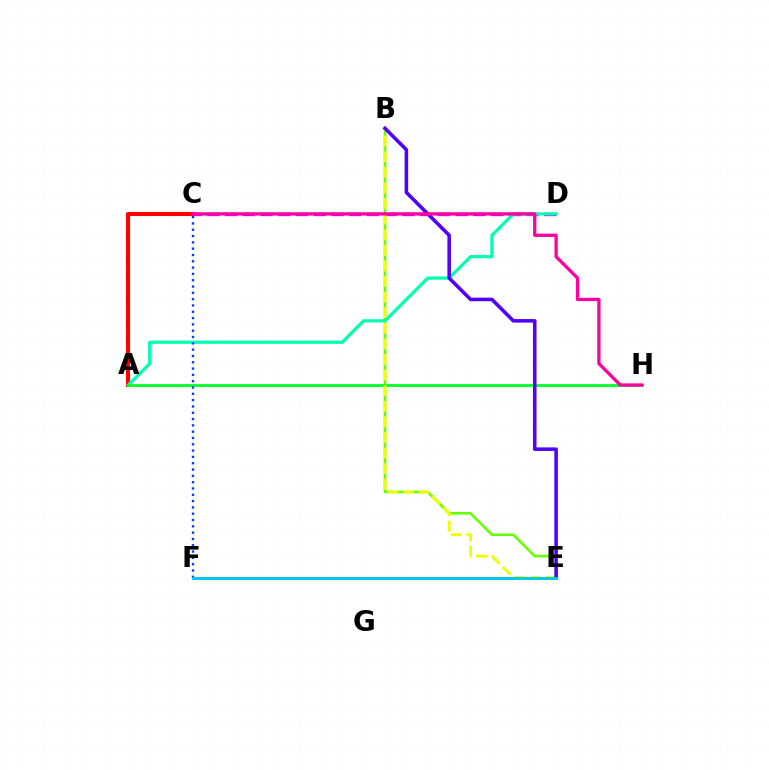{('A', 'C'): [{'color': '#ff0000', 'line_style': 'solid', 'thickness': 2.95}], ('B', 'E'): [{'color': '#66ff00', 'line_style': 'solid', 'thickness': 1.86}, {'color': '#eeff00', 'line_style': 'dashed', 'thickness': 2.12}, {'color': '#4f00ff', 'line_style': 'solid', 'thickness': 2.56}], ('C', 'D'): [{'color': '#d600ff', 'line_style': 'dashed', 'thickness': 2.41}], ('E', 'F'): [{'color': '#ff8800', 'line_style': 'solid', 'thickness': 1.96}, {'color': '#00c7ff', 'line_style': 'solid', 'thickness': 2.09}], ('A', 'D'): [{'color': '#00ffaf', 'line_style': 'solid', 'thickness': 2.33}], ('A', 'H'): [{'color': '#00ff27', 'line_style': 'solid', 'thickness': 1.98}], ('C', 'F'): [{'color': '#003fff', 'line_style': 'dotted', 'thickness': 1.71}], ('C', 'H'): [{'color': '#ff00a0', 'line_style': 'solid', 'thickness': 2.37}]}